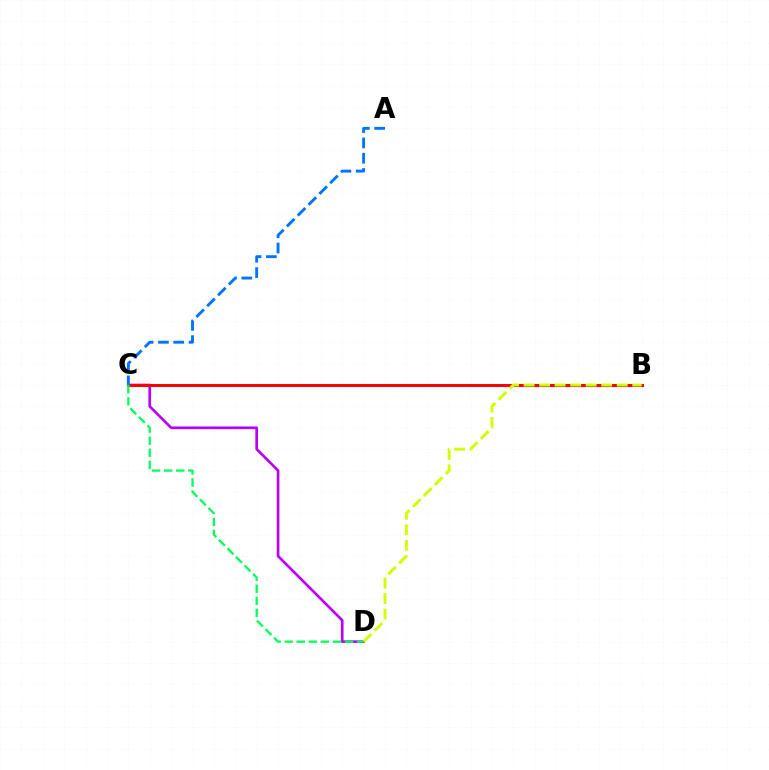{('C', 'D'): [{'color': '#b900ff', 'line_style': 'solid', 'thickness': 1.93}, {'color': '#00ff5c', 'line_style': 'dashed', 'thickness': 1.64}], ('B', 'C'): [{'color': '#ff0000', 'line_style': 'solid', 'thickness': 2.16}], ('B', 'D'): [{'color': '#d1ff00', 'line_style': 'dashed', 'thickness': 2.11}], ('A', 'C'): [{'color': '#0074ff', 'line_style': 'dashed', 'thickness': 2.08}]}